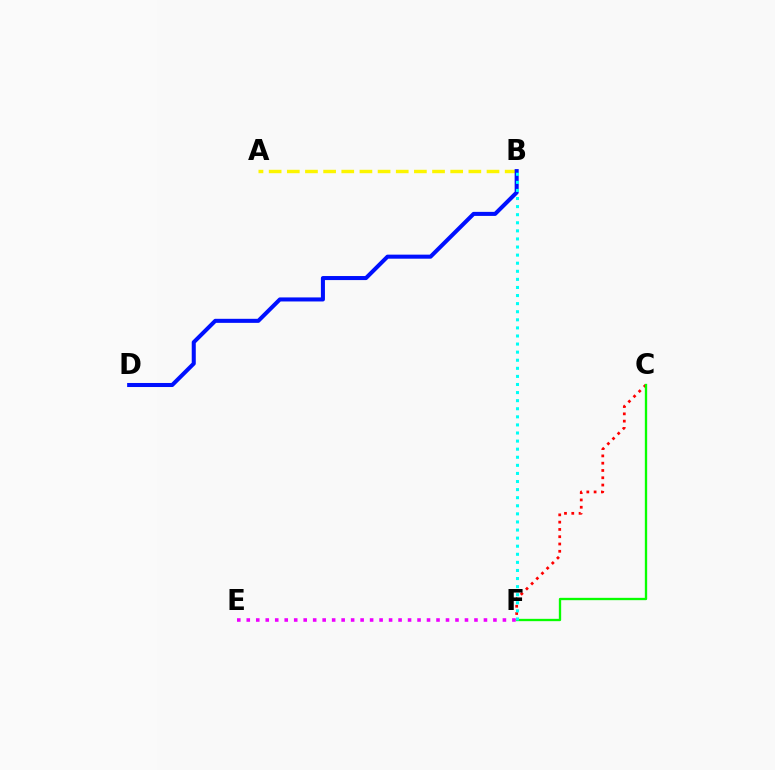{('A', 'B'): [{'color': '#fcf500', 'line_style': 'dashed', 'thickness': 2.47}], ('C', 'F'): [{'color': '#ff0000', 'line_style': 'dotted', 'thickness': 1.98}, {'color': '#08ff00', 'line_style': 'solid', 'thickness': 1.68}], ('B', 'D'): [{'color': '#0010ff', 'line_style': 'solid', 'thickness': 2.91}], ('B', 'F'): [{'color': '#00fff6', 'line_style': 'dotted', 'thickness': 2.2}], ('E', 'F'): [{'color': '#ee00ff', 'line_style': 'dotted', 'thickness': 2.58}]}